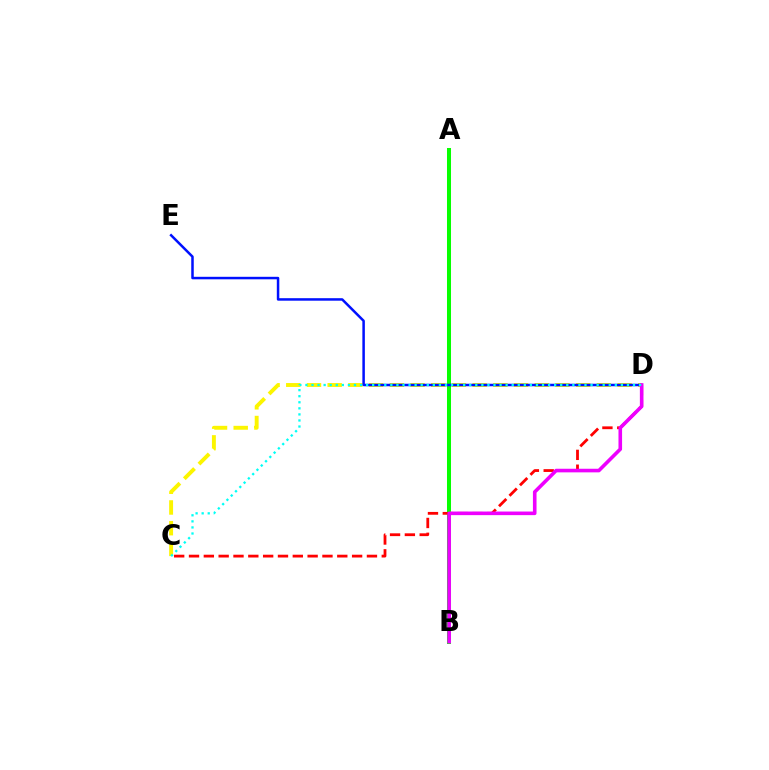{('C', 'D'): [{'color': '#fcf500', 'line_style': 'dashed', 'thickness': 2.81}, {'color': '#ff0000', 'line_style': 'dashed', 'thickness': 2.01}, {'color': '#00fff6', 'line_style': 'dotted', 'thickness': 1.65}], ('A', 'B'): [{'color': '#08ff00', 'line_style': 'solid', 'thickness': 2.89}], ('D', 'E'): [{'color': '#0010ff', 'line_style': 'solid', 'thickness': 1.8}], ('B', 'D'): [{'color': '#ee00ff', 'line_style': 'solid', 'thickness': 2.59}]}